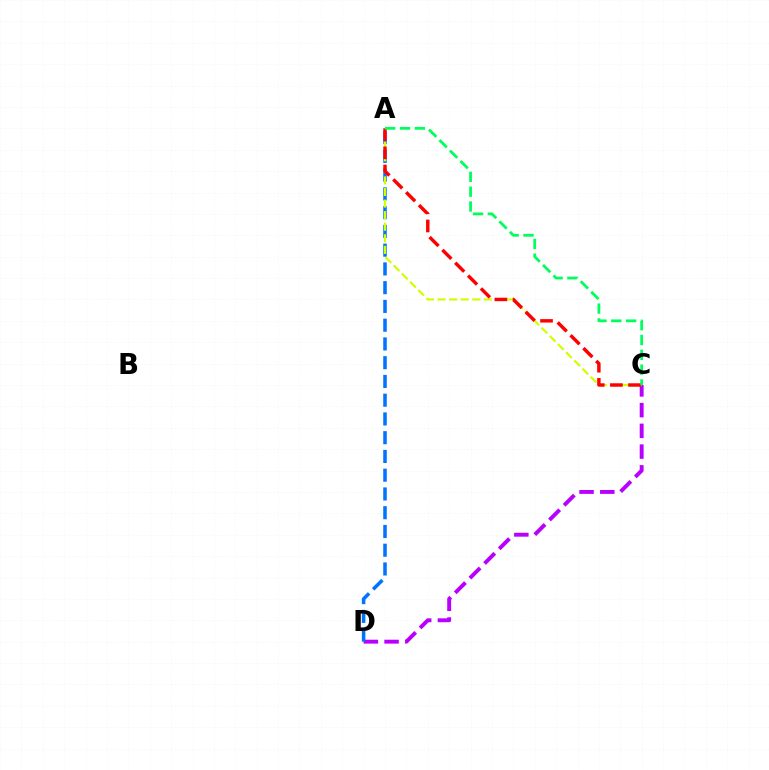{('C', 'D'): [{'color': '#b900ff', 'line_style': 'dashed', 'thickness': 2.82}], ('A', 'D'): [{'color': '#0074ff', 'line_style': 'dashed', 'thickness': 2.55}], ('A', 'C'): [{'color': '#d1ff00', 'line_style': 'dashed', 'thickness': 1.57}, {'color': '#ff0000', 'line_style': 'dashed', 'thickness': 2.47}, {'color': '#00ff5c', 'line_style': 'dashed', 'thickness': 2.02}]}